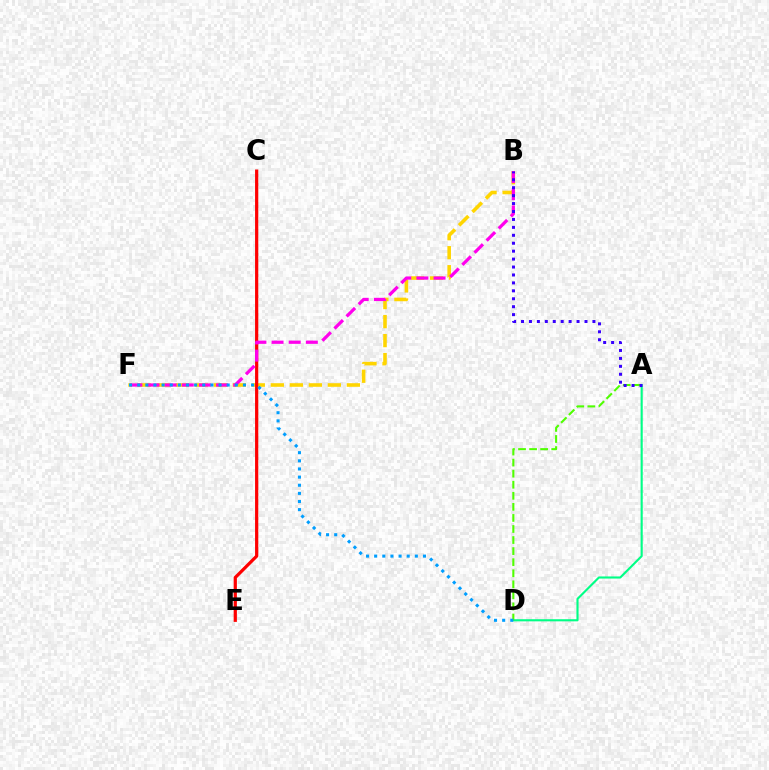{('B', 'F'): [{'color': '#ffd500', 'line_style': 'dashed', 'thickness': 2.58}, {'color': '#ff00ed', 'line_style': 'dashed', 'thickness': 2.33}], ('A', 'D'): [{'color': '#00ff86', 'line_style': 'solid', 'thickness': 1.53}, {'color': '#4fff00', 'line_style': 'dashed', 'thickness': 1.5}], ('C', 'E'): [{'color': '#ff0000', 'line_style': 'solid', 'thickness': 2.31}], ('D', 'F'): [{'color': '#009eff', 'line_style': 'dotted', 'thickness': 2.21}], ('A', 'B'): [{'color': '#3700ff', 'line_style': 'dotted', 'thickness': 2.16}]}